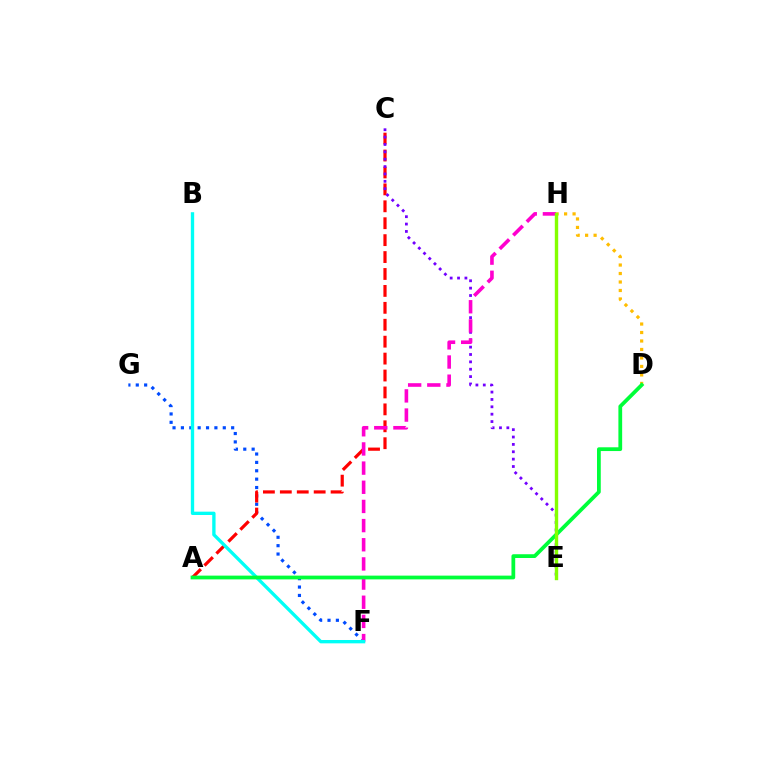{('F', 'G'): [{'color': '#004bff', 'line_style': 'dotted', 'thickness': 2.28}], ('A', 'C'): [{'color': '#ff0000', 'line_style': 'dashed', 'thickness': 2.3}], ('D', 'H'): [{'color': '#ffbd00', 'line_style': 'dotted', 'thickness': 2.3}], ('C', 'E'): [{'color': '#7200ff', 'line_style': 'dotted', 'thickness': 2.0}], ('F', 'H'): [{'color': '#ff00cf', 'line_style': 'dashed', 'thickness': 2.6}], ('B', 'F'): [{'color': '#00fff6', 'line_style': 'solid', 'thickness': 2.4}], ('A', 'D'): [{'color': '#00ff39', 'line_style': 'solid', 'thickness': 2.71}], ('E', 'H'): [{'color': '#84ff00', 'line_style': 'solid', 'thickness': 2.44}]}